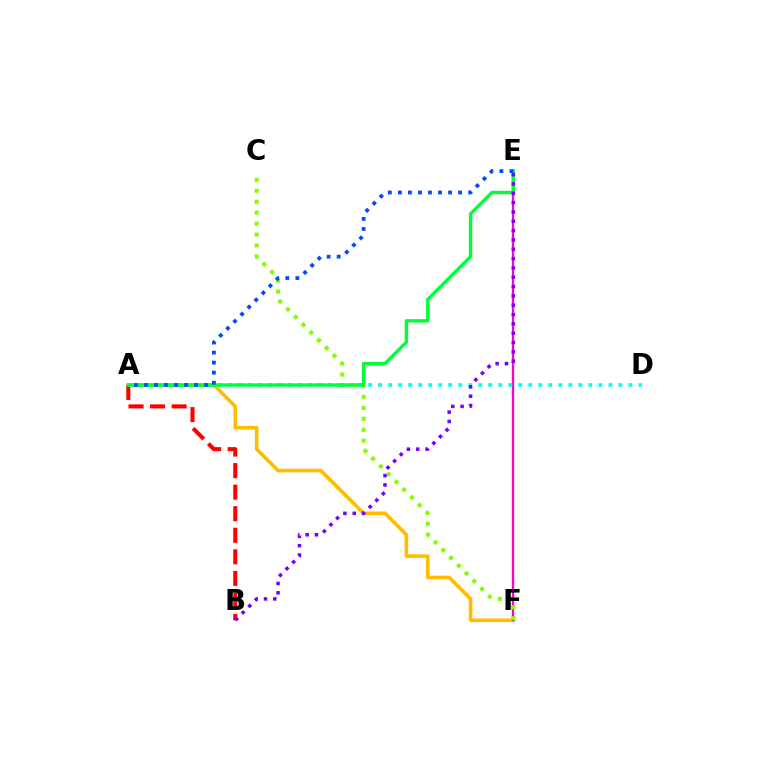{('A', 'F'): [{'color': '#ffbd00', 'line_style': 'solid', 'thickness': 2.6}], ('A', 'B'): [{'color': '#ff0000', 'line_style': 'dashed', 'thickness': 2.93}], ('E', 'F'): [{'color': '#ff00cf', 'line_style': 'solid', 'thickness': 1.66}], ('A', 'D'): [{'color': '#00fff6', 'line_style': 'dotted', 'thickness': 2.72}], ('C', 'F'): [{'color': '#84ff00', 'line_style': 'dotted', 'thickness': 2.98}], ('A', 'E'): [{'color': '#00ff39', 'line_style': 'solid', 'thickness': 2.43}, {'color': '#004bff', 'line_style': 'dotted', 'thickness': 2.73}], ('B', 'E'): [{'color': '#7200ff', 'line_style': 'dotted', 'thickness': 2.53}]}